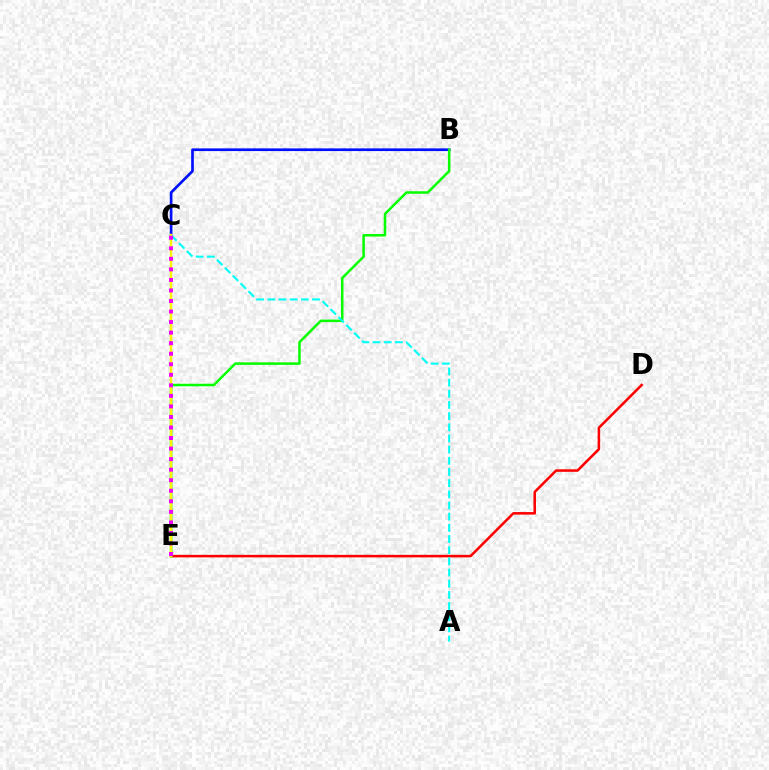{('D', 'E'): [{'color': '#ff0000', 'line_style': 'solid', 'thickness': 1.83}], ('B', 'C'): [{'color': '#0010ff', 'line_style': 'solid', 'thickness': 1.93}], ('B', 'E'): [{'color': '#08ff00', 'line_style': 'solid', 'thickness': 1.82}], ('A', 'C'): [{'color': '#00fff6', 'line_style': 'dashed', 'thickness': 1.52}], ('C', 'E'): [{'color': '#fcf500', 'line_style': 'solid', 'thickness': 1.79}, {'color': '#ee00ff', 'line_style': 'dotted', 'thickness': 2.86}]}